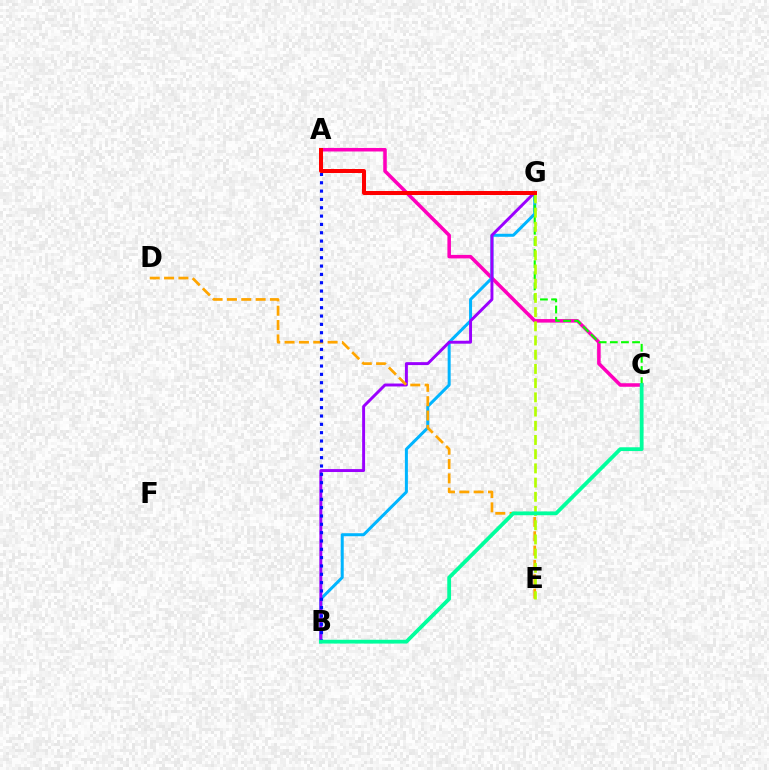{('A', 'C'): [{'color': '#ff00bd', 'line_style': 'solid', 'thickness': 2.54}], ('B', 'G'): [{'color': '#00b5ff', 'line_style': 'solid', 'thickness': 2.16}, {'color': '#9b00ff', 'line_style': 'solid', 'thickness': 2.11}], ('C', 'G'): [{'color': '#08ff00', 'line_style': 'dashed', 'thickness': 1.51}], ('D', 'E'): [{'color': '#ffa500', 'line_style': 'dashed', 'thickness': 1.95}], ('A', 'B'): [{'color': '#0010ff', 'line_style': 'dotted', 'thickness': 2.26}], ('E', 'G'): [{'color': '#b3ff00', 'line_style': 'dashed', 'thickness': 1.93}], ('B', 'C'): [{'color': '#00ff9d', 'line_style': 'solid', 'thickness': 2.73}], ('A', 'G'): [{'color': '#ff0000', 'line_style': 'solid', 'thickness': 2.87}]}